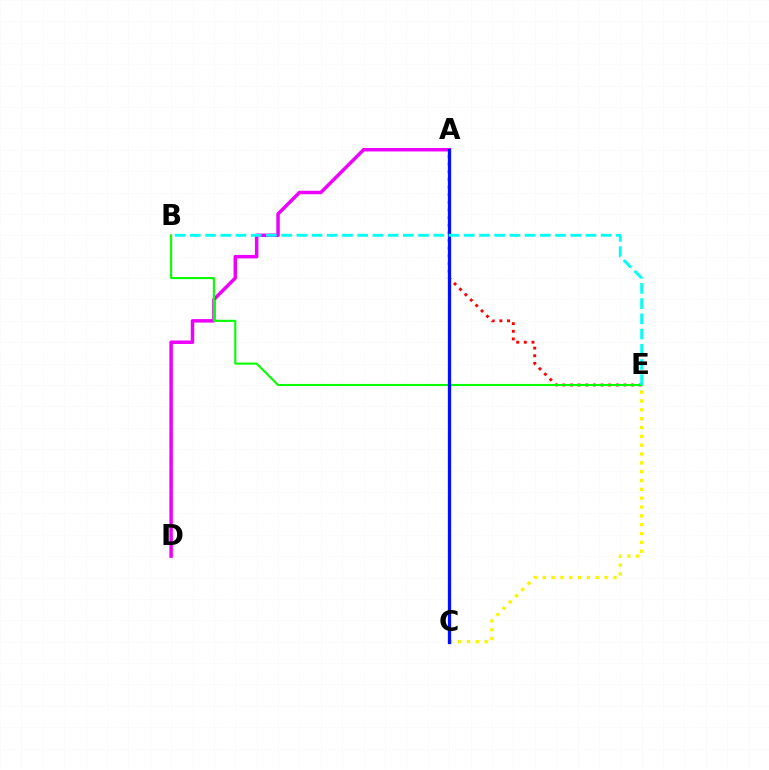{('A', 'D'): [{'color': '#ee00ff', 'line_style': 'solid', 'thickness': 2.51}], ('A', 'E'): [{'color': '#ff0000', 'line_style': 'dotted', 'thickness': 2.08}], ('B', 'E'): [{'color': '#08ff00', 'line_style': 'solid', 'thickness': 1.52}, {'color': '#00fff6', 'line_style': 'dashed', 'thickness': 2.07}], ('C', 'E'): [{'color': '#fcf500', 'line_style': 'dotted', 'thickness': 2.4}], ('A', 'C'): [{'color': '#0010ff', 'line_style': 'solid', 'thickness': 2.37}]}